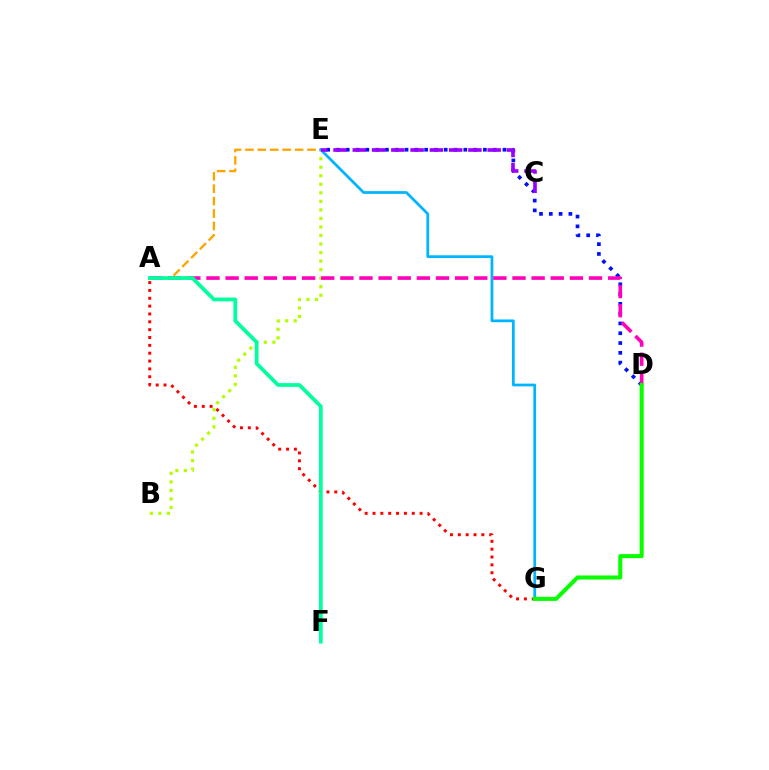{('D', 'E'): [{'color': '#0010ff', 'line_style': 'dotted', 'thickness': 2.66}], ('B', 'E'): [{'color': '#b3ff00', 'line_style': 'dotted', 'thickness': 2.32}], ('A', 'E'): [{'color': '#ffa500', 'line_style': 'dashed', 'thickness': 1.69}], ('E', 'G'): [{'color': '#00b5ff', 'line_style': 'solid', 'thickness': 1.98}], ('A', 'G'): [{'color': '#ff0000', 'line_style': 'dotted', 'thickness': 2.13}], ('A', 'D'): [{'color': '#ff00bd', 'line_style': 'dashed', 'thickness': 2.6}], ('D', 'G'): [{'color': '#08ff00', 'line_style': 'solid', 'thickness': 2.92}], ('C', 'E'): [{'color': '#9b00ff', 'line_style': 'dashed', 'thickness': 2.62}], ('A', 'F'): [{'color': '#00ff9d', 'line_style': 'solid', 'thickness': 2.7}]}